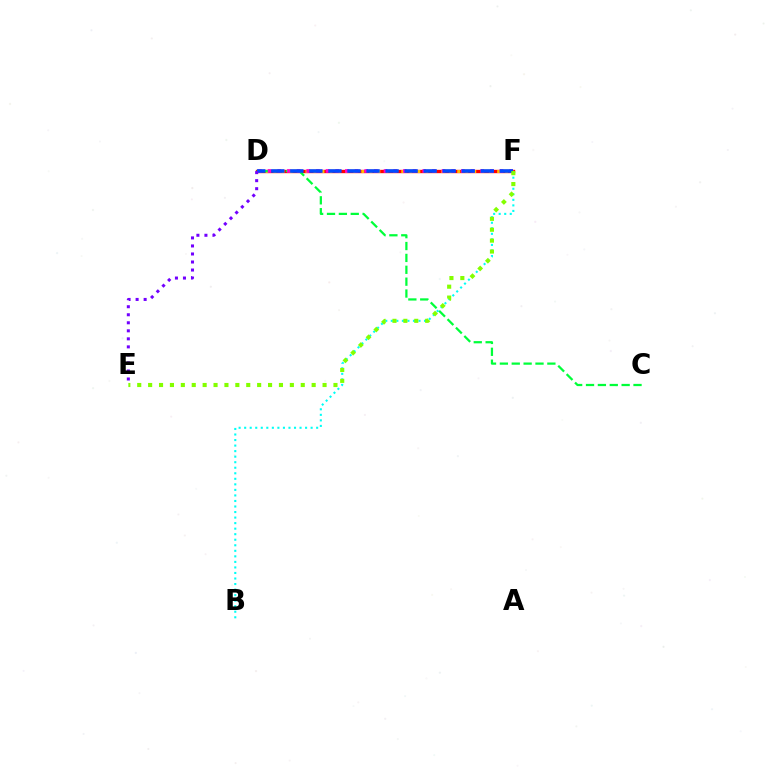{('D', 'F'): [{'color': '#ff0000', 'line_style': 'solid', 'thickness': 2.41}, {'color': '#ffbd00', 'line_style': 'dotted', 'thickness': 2.17}, {'color': '#ff00cf', 'line_style': 'dotted', 'thickness': 2.63}, {'color': '#004bff', 'line_style': 'dashed', 'thickness': 2.59}], ('B', 'F'): [{'color': '#00fff6', 'line_style': 'dotted', 'thickness': 1.5}], ('C', 'D'): [{'color': '#00ff39', 'line_style': 'dashed', 'thickness': 1.61}], ('D', 'E'): [{'color': '#7200ff', 'line_style': 'dotted', 'thickness': 2.18}], ('E', 'F'): [{'color': '#84ff00', 'line_style': 'dotted', 'thickness': 2.96}]}